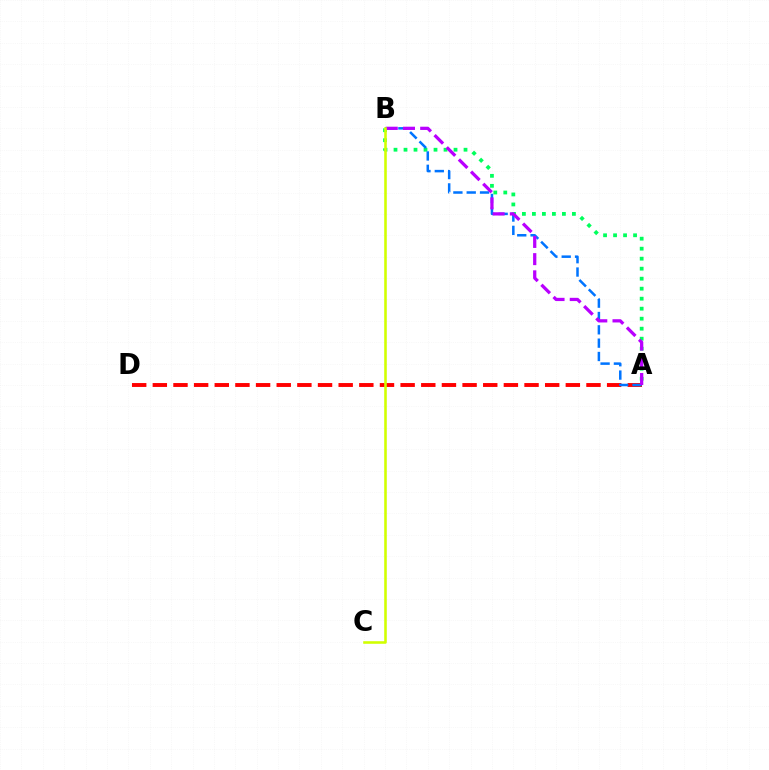{('A', 'D'): [{'color': '#ff0000', 'line_style': 'dashed', 'thickness': 2.81}], ('A', 'B'): [{'color': '#00ff5c', 'line_style': 'dotted', 'thickness': 2.72}, {'color': '#0074ff', 'line_style': 'dashed', 'thickness': 1.81}, {'color': '#b900ff', 'line_style': 'dashed', 'thickness': 2.34}], ('B', 'C'): [{'color': '#d1ff00', 'line_style': 'solid', 'thickness': 1.85}]}